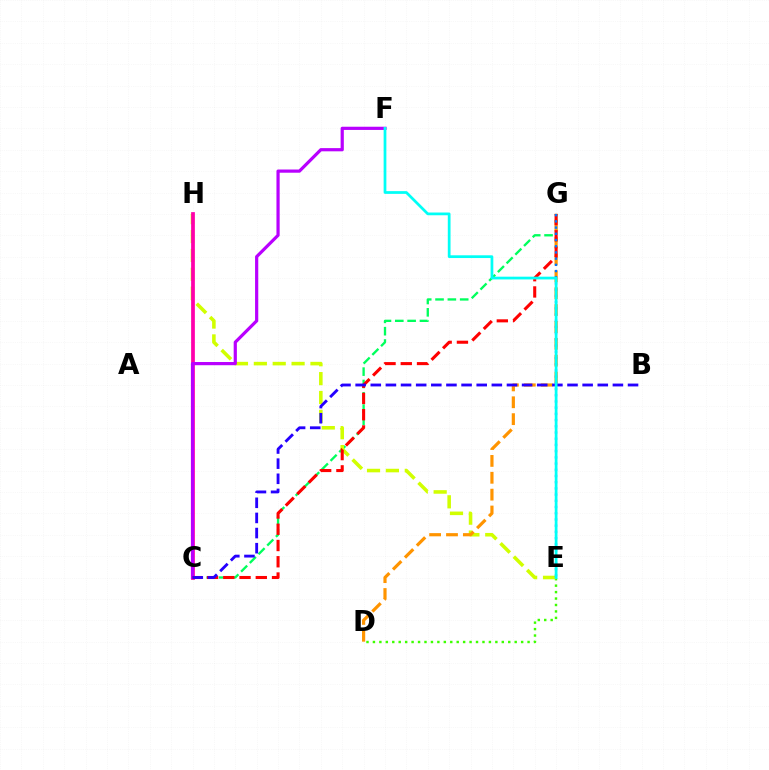{('D', 'E'): [{'color': '#3dff00', 'line_style': 'dotted', 'thickness': 1.75}], ('C', 'G'): [{'color': '#00ff5c', 'line_style': 'dashed', 'thickness': 1.67}, {'color': '#ff0000', 'line_style': 'dashed', 'thickness': 2.21}], ('E', 'H'): [{'color': '#d1ff00', 'line_style': 'dashed', 'thickness': 2.56}], ('D', 'G'): [{'color': '#ff9400', 'line_style': 'dashed', 'thickness': 2.29}], ('C', 'H'): [{'color': '#ff00ac', 'line_style': 'solid', 'thickness': 2.69}], ('C', 'F'): [{'color': '#b900ff', 'line_style': 'solid', 'thickness': 2.3}], ('E', 'G'): [{'color': '#0074ff', 'line_style': 'dotted', 'thickness': 1.69}], ('B', 'C'): [{'color': '#2500ff', 'line_style': 'dashed', 'thickness': 2.06}], ('E', 'F'): [{'color': '#00fff6', 'line_style': 'solid', 'thickness': 1.98}]}